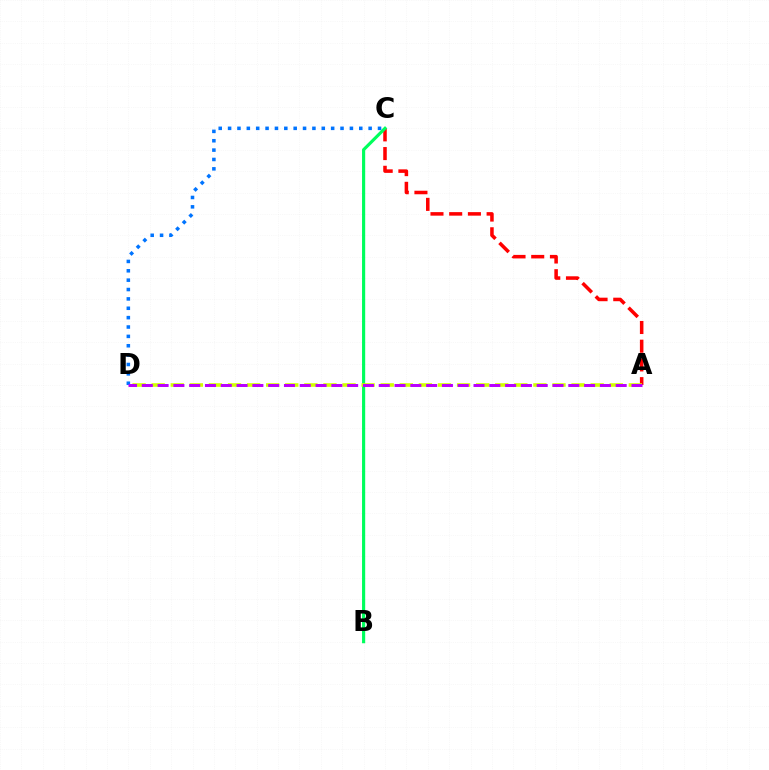{('A', 'C'): [{'color': '#ff0000', 'line_style': 'dashed', 'thickness': 2.54}], ('B', 'C'): [{'color': '#00ff5c', 'line_style': 'solid', 'thickness': 2.27}], ('C', 'D'): [{'color': '#0074ff', 'line_style': 'dotted', 'thickness': 2.55}], ('A', 'D'): [{'color': '#d1ff00', 'line_style': 'dashed', 'thickness': 2.59}, {'color': '#b900ff', 'line_style': 'dashed', 'thickness': 2.15}]}